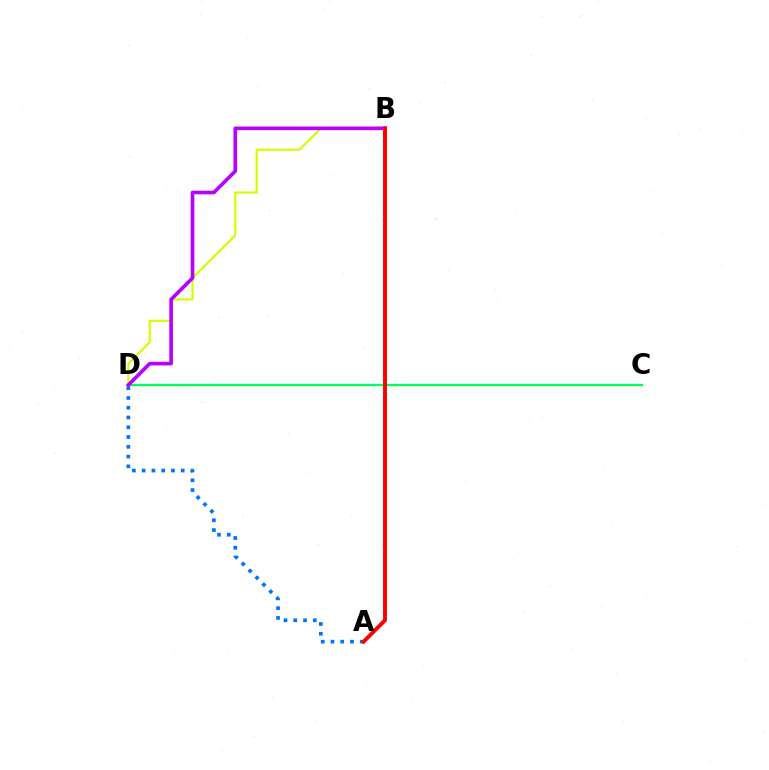{('C', 'D'): [{'color': '#00ff5c', 'line_style': 'solid', 'thickness': 1.64}], ('B', 'D'): [{'color': '#d1ff00', 'line_style': 'solid', 'thickness': 1.56}, {'color': '#b900ff', 'line_style': 'solid', 'thickness': 2.62}], ('A', 'D'): [{'color': '#0074ff', 'line_style': 'dotted', 'thickness': 2.65}], ('A', 'B'): [{'color': '#ff0000', 'line_style': 'solid', 'thickness': 2.82}]}